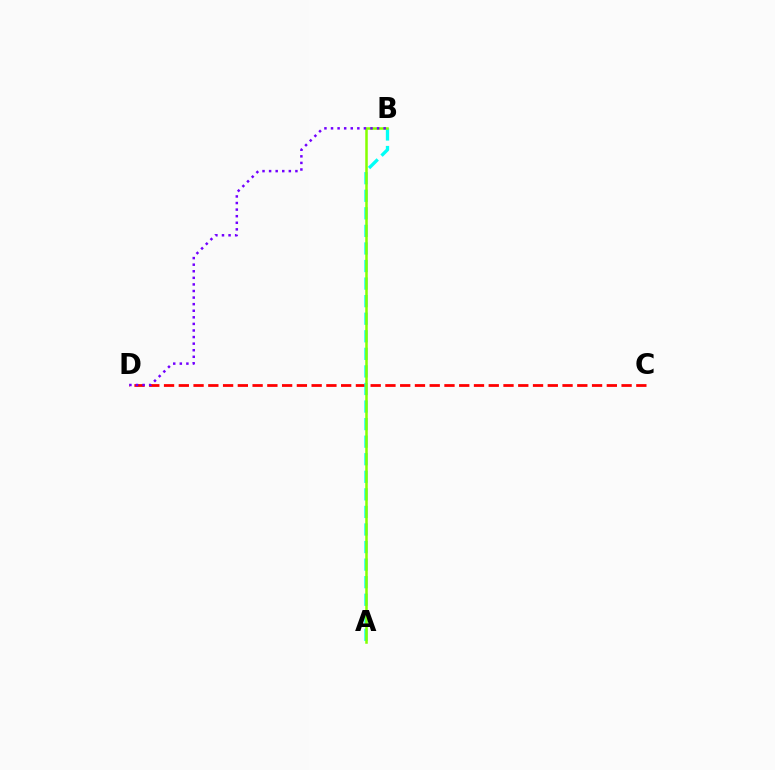{('C', 'D'): [{'color': '#ff0000', 'line_style': 'dashed', 'thickness': 2.01}], ('A', 'B'): [{'color': '#00fff6', 'line_style': 'dashed', 'thickness': 2.39}, {'color': '#84ff00', 'line_style': 'solid', 'thickness': 1.82}], ('B', 'D'): [{'color': '#7200ff', 'line_style': 'dotted', 'thickness': 1.79}]}